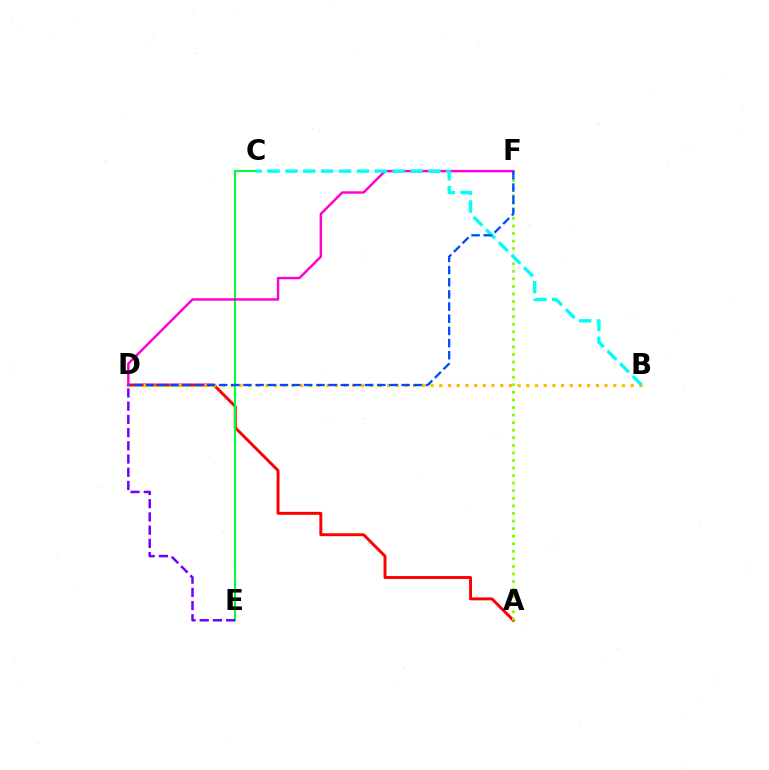{('A', 'D'): [{'color': '#ff0000', 'line_style': 'solid', 'thickness': 2.11}], ('C', 'E'): [{'color': '#00ff39', 'line_style': 'solid', 'thickness': 1.51}], ('D', 'E'): [{'color': '#7200ff', 'line_style': 'dashed', 'thickness': 1.8}], ('A', 'F'): [{'color': '#84ff00', 'line_style': 'dotted', 'thickness': 2.06}], ('D', 'F'): [{'color': '#ff00cf', 'line_style': 'solid', 'thickness': 1.75}, {'color': '#004bff', 'line_style': 'dashed', 'thickness': 1.65}], ('B', 'D'): [{'color': '#ffbd00', 'line_style': 'dotted', 'thickness': 2.36}], ('B', 'C'): [{'color': '#00fff6', 'line_style': 'dashed', 'thickness': 2.43}]}